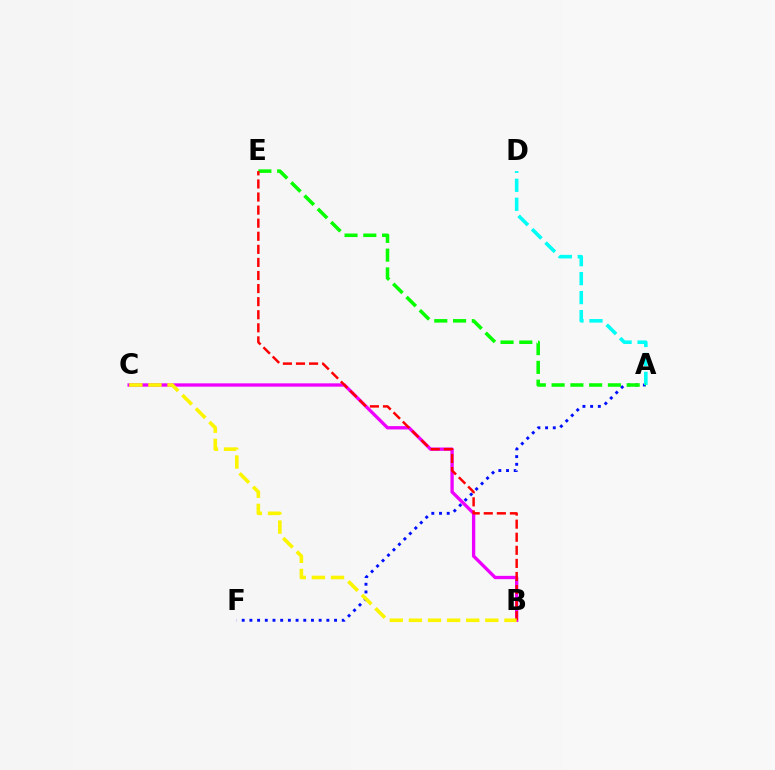{('A', 'F'): [{'color': '#0010ff', 'line_style': 'dotted', 'thickness': 2.09}], ('A', 'D'): [{'color': '#00fff6', 'line_style': 'dashed', 'thickness': 2.58}], ('A', 'E'): [{'color': '#08ff00', 'line_style': 'dashed', 'thickness': 2.55}], ('B', 'C'): [{'color': '#ee00ff', 'line_style': 'solid', 'thickness': 2.39}, {'color': '#fcf500', 'line_style': 'dashed', 'thickness': 2.6}], ('B', 'E'): [{'color': '#ff0000', 'line_style': 'dashed', 'thickness': 1.78}]}